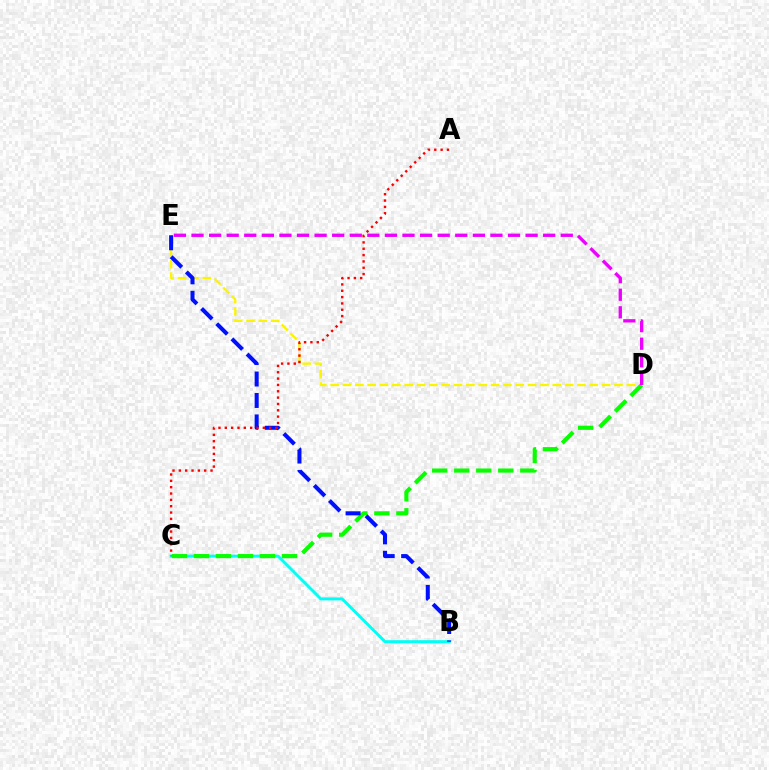{('D', 'E'): [{'color': '#fcf500', 'line_style': 'dashed', 'thickness': 1.68}, {'color': '#ee00ff', 'line_style': 'dashed', 'thickness': 2.39}], ('B', 'C'): [{'color': '#00fff6', 'line_style': 'solid', 'thickness': 2.12}], ('C', 'D'): [{'color': '#08ff00', 'line_style': 'dashed', 'thickness': 2.99}], ('B', 'E'): [{'color': '#0010ff', 'line_style': 'dashed', 'thickness': 2.92}], ('A', 'C'): [{'color': '#ff0000', 'line_style': 'dotted', 'thickness': 1.72}]}